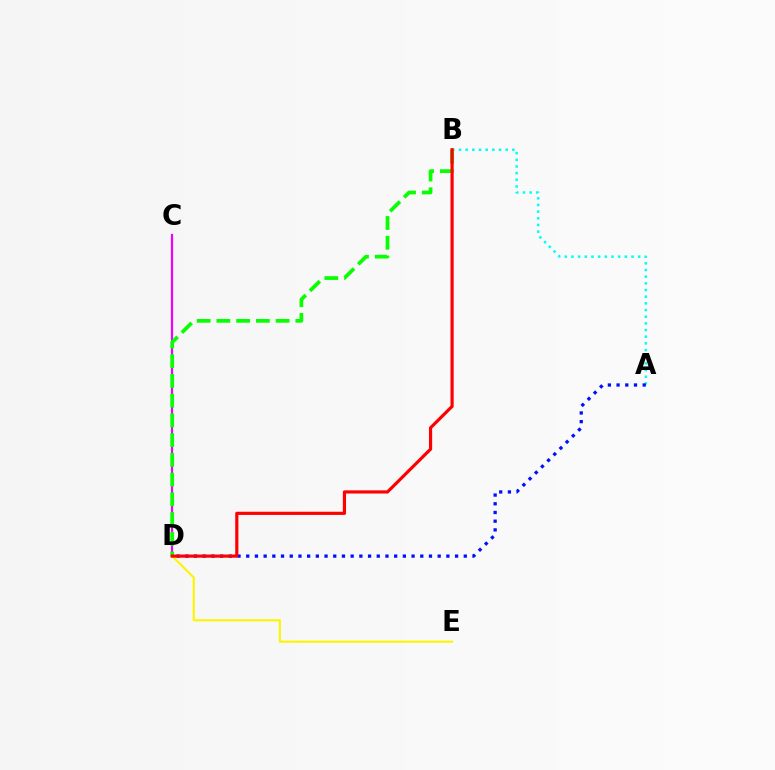{('C', 'D'): [{'color': '#ee00ff', 'line_style': 'solid', 'thickness': 1.58}], ('D', 'E'): [{'color': '#fcf500', 'line_style': 'solid', 'thickness': 1.52}], ('A', 'B'): [{'color': '#00fff6', 'line_style': 'dotted', 'thickness': 1.81}], ('A', 'D'): [{'color': '#0010ff', 'line_style': 'dotted', 'thickness': 2.36}], ('B', 'D'): [{'color': '#08ff00', 'line_style': 'dashed', 'thickness': 2.68}, {'color': '#ff0000', 'line_style': 'solid', 'thickness': 2.29}]}